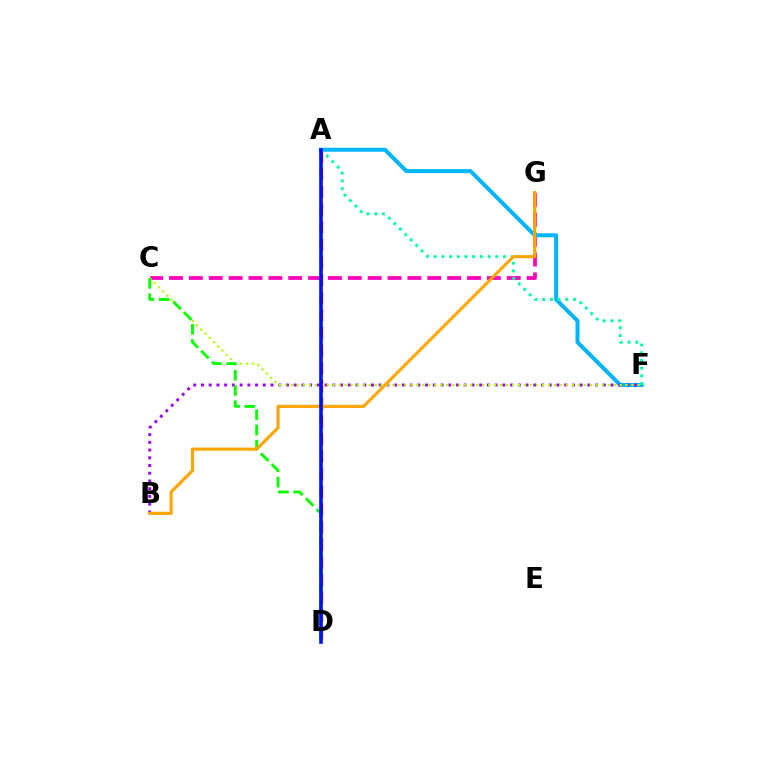{('A', 'D'): [{'color': '#ff0000', 'line_style': 'dashed', 'thickness': 2.4}, {'color': '#0010ff', 'line_style': 'solid', 'thickness': 2.59}], ('C', 'G'): [{'color': '#ff00bd', 'line_style': 'dashed', 'thickness': 2.7}], ('A', 'F'): [{'color': '#00b5ff', 'line_style': 'solid', 'thickness': 2.86}, {'color': '#00ff9d', 'line_style': 'dotted', 'thickness': 2.09}], ('B', 'F'): [{'color': '#9b00ff', 'line_style': 'dotted', 'thickness': 2.1}], ('C', 'F'): [{'color': '#b3ff00', 'line_style': 'dotted', 'thickness': 1.62}], ('C', 'D'): [{'color': '#08ff00', 'line_style': 'dashed', 'thickness': 2.07}], ('B', 'G'): [{'color': '#ffa500', 'line_style': 'solid', 'thickness': 2.24}]}